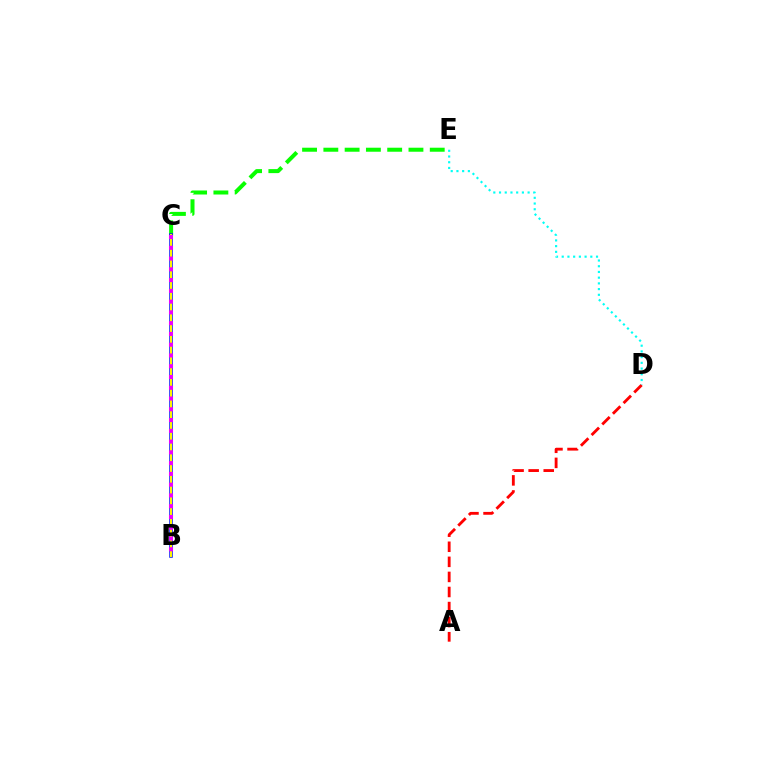{('C', 'E'): [{'color': '#08ff00', 'line_style': 'dashed', 'thickness': 2.89}], ('B', 'C'): [{'color': '#0010ff', 'line_style': 'solid', 'thickness': 2.53}, {'color': '#fcf500', 'line_style': 'solid', 'thickness': 1.51}, {'color': '#ee00ff', 'line_style': 'dotted', 'thickness': 2.93}], ('A', 'D'): [{'color': '#ff0000', 'line_style': 'dashed', 'thickness': 2.05}], ('D', 'E'): [{'color': '#00fff6', 'line_style': 'dotted', 'thickness': 1.55}]}